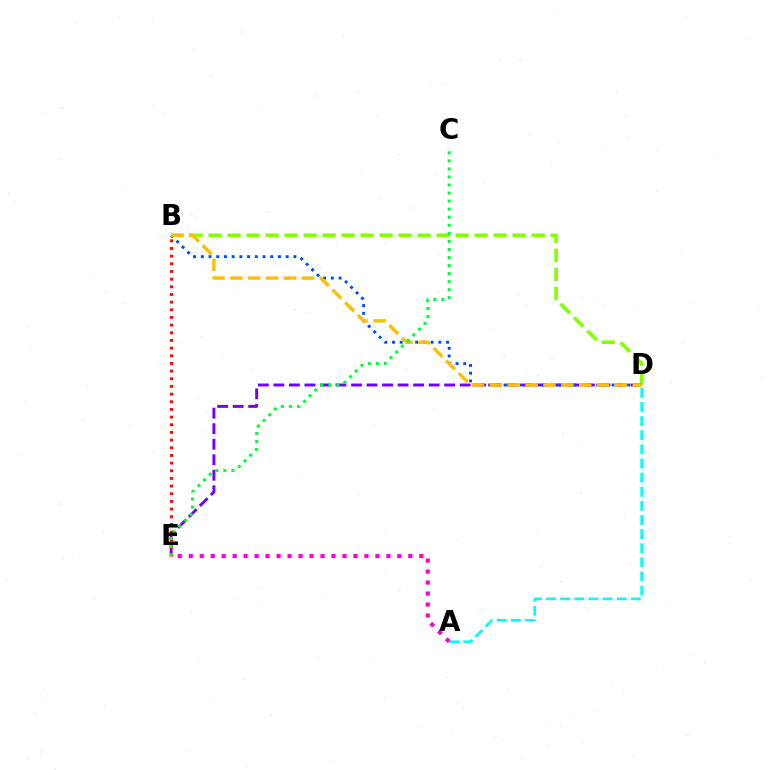{('B', 'D'): [{'color': '#84ff00', 'line_style': 'dashed', 'thickness': 2.58}, {'color': '#004bff', 'line_style': 'dotted', 'thickness': 2.1}, {'color': '#ffbd00', 'line_style': 'dashed', 'thickness': 2.43}], ('D', 'E'): [{'color': '#7200ff', 'line_style': 'dashed', 'thickness': 2.11}], ('A', 'D'): [{'color': '#00fff6', 'line_style': 'dashed', 'thickness': 1.92}], ('B', 'E'): [{'color': '#ff0000', 'line_style': 'dotted', 'thickness': 2.08}], ('A', 'E'): [{'color': '#ff00cf', 'line_style': 'dotted', 'thickness': 2.98}], ('C', 'E'): [{'color': '#00ff39', 'line_style': 'dotted', 'thickness': 2.19}]}